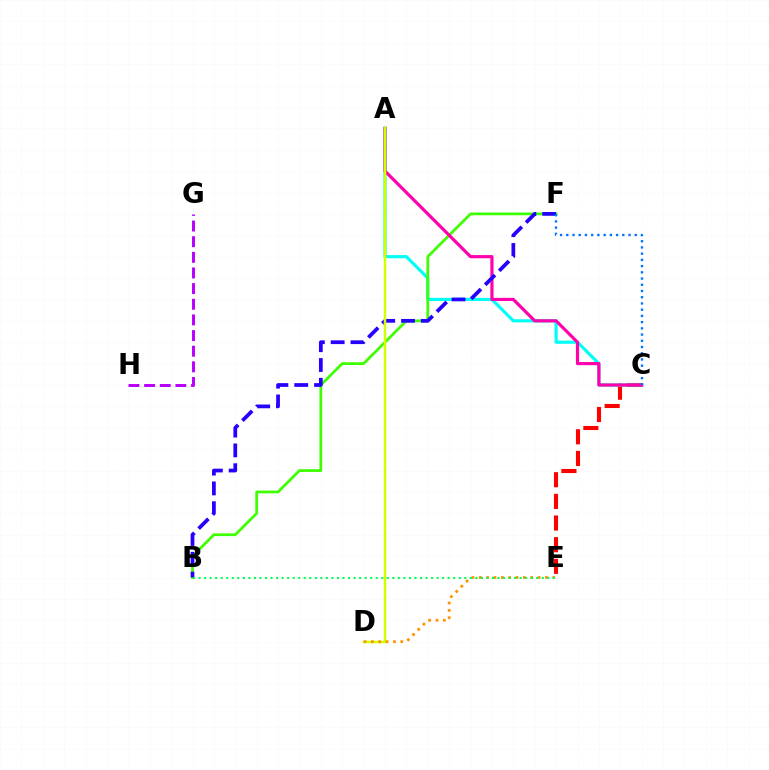{('C', 'E'): [{'color': '#ff0000', 'line_style': 'dashed', 'thickness': 2.94}], ('A', 'C'): [{'color': '#00fff6', 'line_style': 'solid', 'thickness': 2.27}, {'color': '#ff00ac', 'line_style': 'solid', 'thickness': 2.27}], ('B', 'F'): [{'color': '#3dff00', 'line_style': 'solid', 'thickness': 1.98}, {'color': '#2500ff', 'line_style': 'dashed', 'thickness': 2.69}], ('C', 'F'): [{'color': '#0074ff', 'line_style': 'dotted', 'thickness': 1.69}], ('A', 'D'): [{'color': '#d1ff00', 'line_style': 'solid', 'thickness': 1.79}], ('D', 'E'): [{'color': '#ff9400', 'line_style': 'dotted', 'thickness': 2.0}], ('B', 'E'): [{'color': '#00ff5c', 'line_style': 'dotted', 'thickness': 1.5}], ('G', 'H'): [{'color': '#b900ff', 'line_style': 'dashed', 'thickness': 2.13}]}